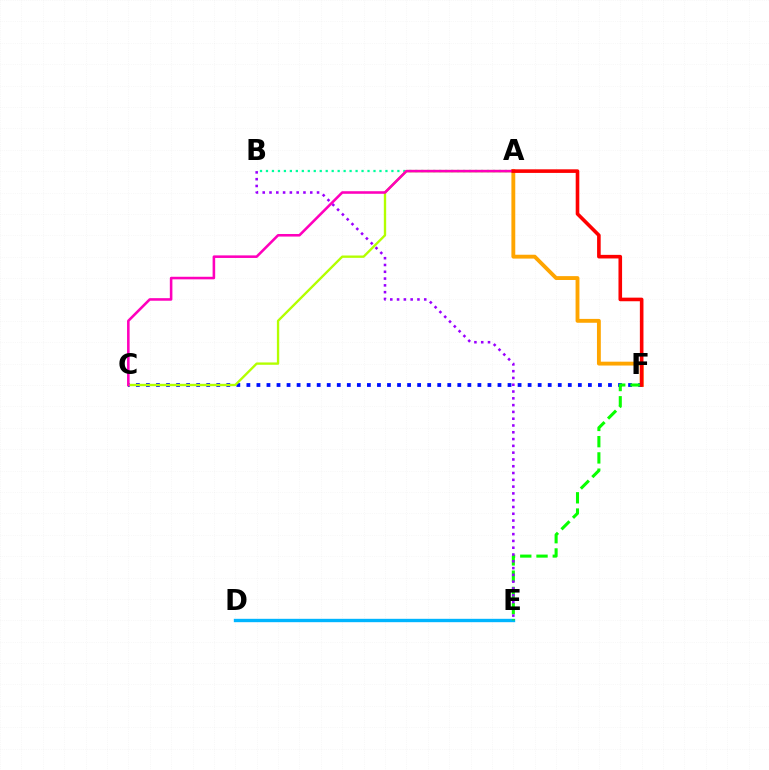{('D', 'E'): [{'color': '#00b5ff', 'line_style': 'solid', 'thickness': 2.43}], ('A', 'F'): [{'color': '#ffa500', 'line_style': 'solid', 'thickness': 2.78}, {'color': '#ff0000', 'line_style': 'solid', 'thickness': 2.59}], ('C', 'F'): [{'color': '#0010ff', 'line_style': 'dotted', 'thickness': 2.73}], ('A', 'B'): [{'color': '#00ff9d', 'line_style': 'dotted', 'thickness': 1.62}], ('E', 'F'): [{'color': '#08ff00', 'line_style': 'dashed', 'thickness': 2.21}], ('A', 'C'): [{'color': '#b3ff00', 'line_style': 'solid', 'thickness': 1.69}, {'color': '#ff00bd', 'line_style': 'solid', 'thickness': 1.85}], ('B', 'E'): [{'color': '#9b00ff', 'line_style': 'dotted', 'thickness': 1.84}]}